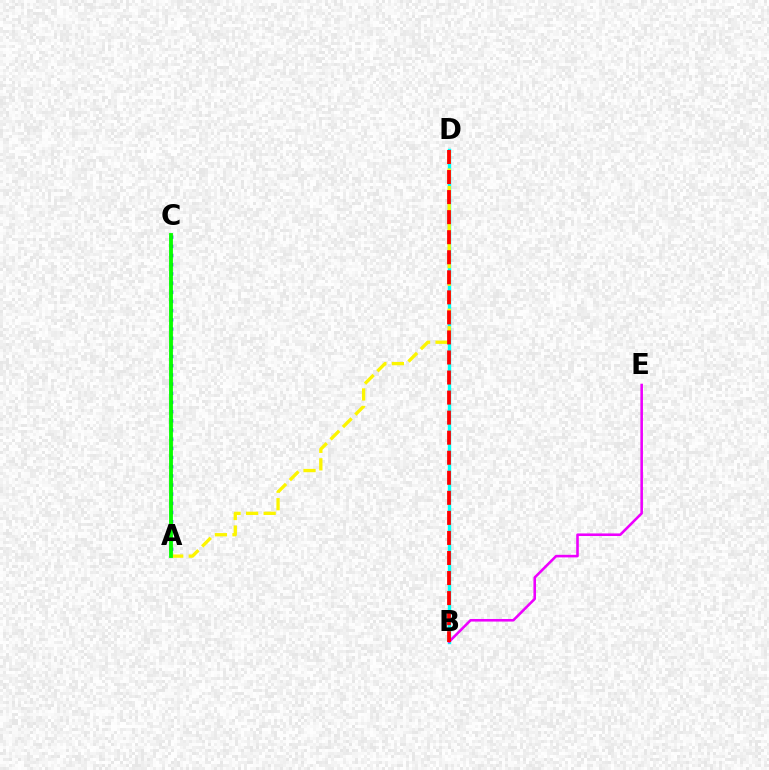{('B', 'D'): [{'color': '#00fff6', 'line_style': 'solid', 'thickness': 2.45}, {'color': '#ff0000', 'line_style': 'dashed', 'thickness': 2.72}], ('B', 'E'): [{'color': '#ee00ff', 'line_style': 'solid', 'thickness': 1.86}], ('A', 'D'): [{'color': '#fcf500', 'line_style': 'dashed', 'thickness': 2.38}], ('A', 'C'): [{'color': '#0010ff', 'line_style': 'dotted', 'thickness': 2.49}, {'color': '#08ff00', 'line_style': 'solid', 'thickness': 2.76}]}